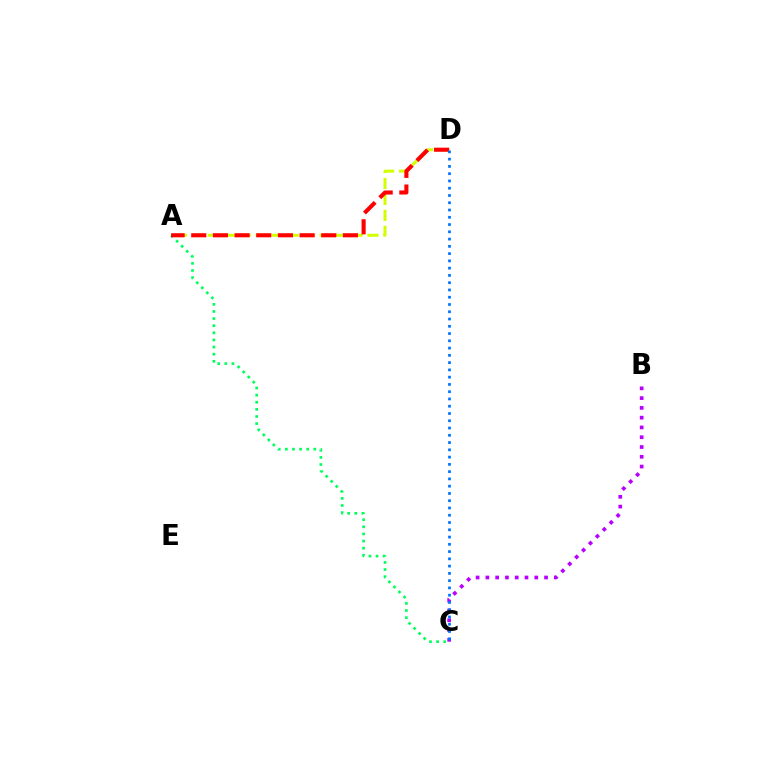{('A', 'C'): [{'color': '#00ff5c', 'line_style': 'dotted', 'thickness': 1.93}], ('A', 'D'): [{'color': '#d1ff00', 'line_style': 'dashed', 'thickness': 2.17}, {'color': '#ff0000', 'line_style': 'dashed', 'thickness': 2.94}], ('B', 'C'): [{'color': '#b900ff', 'line_style': 'dotted', 'thickness': 2.66}], ('C', 'D'): [{'color': '#0074ff', 'line_style': 'dotted', 'thickness': 1.97}]}